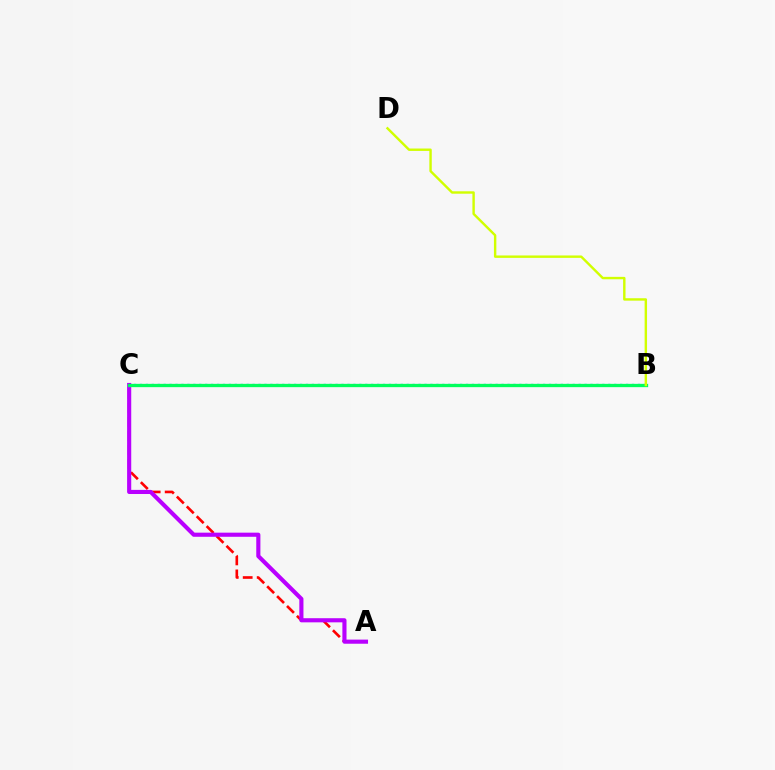{('A', 'C'): [{'color': '#ff0000', 'line_style': 'dashed', 'thickness': 1.9}, {'color': '#b900ff', 'line_style': 'solid', 'thickness': 2.97}], ('B', 'C'): [{'color': '#0074ff', 'line_style': 'dotted', 'thickness': 1.61}, {'color': '#00ff5c', 'line_style': 'solid', 'thickness': 2.39}], ('B', 'D'): [{'color': '#d1ff00', 'line_style': 'solid', 'thickness': 1.74}]}